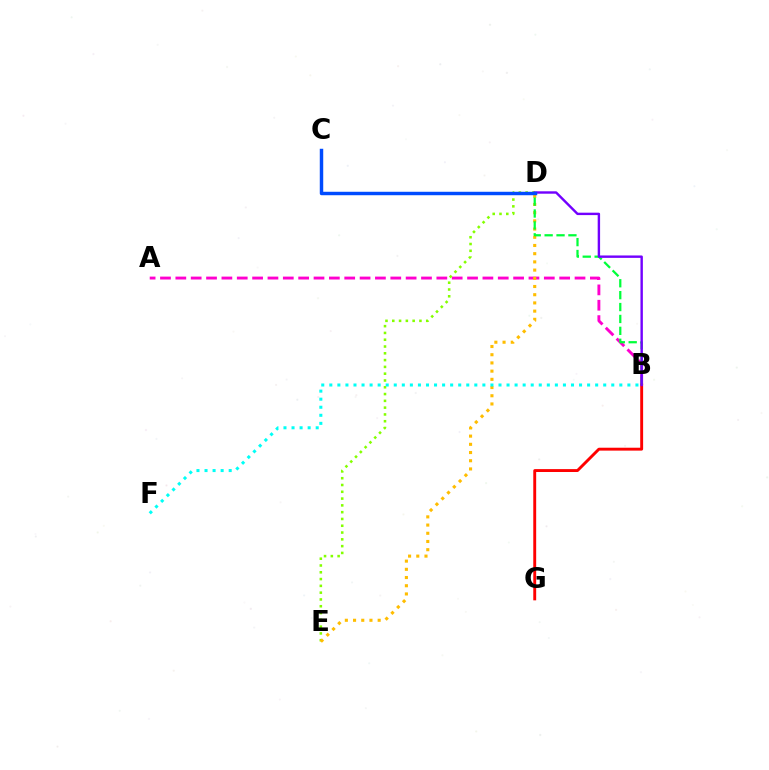{('A', 'B'): [{'color': '#ff00cf', 'line_style': 'dashed', 'thickness': 2.09}], ('D', 'E'): [{'color': '#84ff00', 'line_style': 'dotted', 'thickness': 1.85}, {'color': '#ffbd00', 'line_style': 'dotted', 'thickness': 2.23}], ('B', 'G'): [{'color': '#ff0000', 'line_style': 'solid', 'thickness': 2.09}], ('B', 'D'): [{'color': '#00ff39', 'line_style': 'dashed', 'thickness': 1.62}, {'color': '#7200ff', 'line_style': 'solid', 'thickness': 1.74}], ('B', 'F'): [{'color': '#00fff6', 'line_style': 'dotted', 'thickness': 2.19}], ('C', 'D'): [{'color': '#004bff', 'line_style': 'solid', 'thickness': 2.49}]}